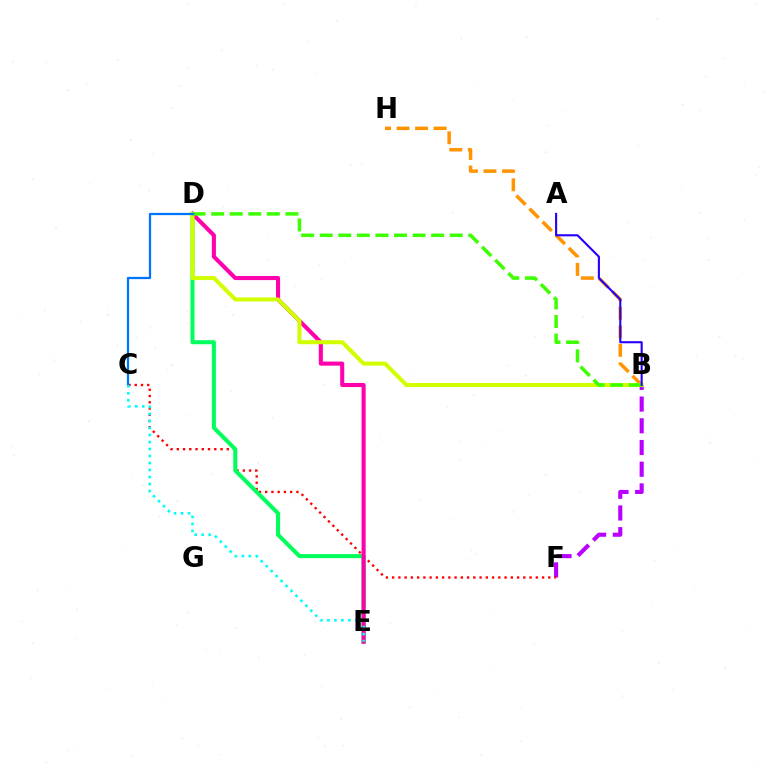{('B', 'H'): [{'color': '#ff9400', 'line_style': 'dashed', 'thickness': 2.52}], ('B', 'F'): [{'color': '#b900ff', 'line_style': 'dashed', 'thickness': 2.95}], ('C', 'F'): [{'color': '#ff0000', 'line_style': 'dotted', 'thickness': 1.7}], ('D', 'E'): [{'color': '#00ff5c', 'line_style': 'solid', 'thickness': 2.91}, {'color': '#ff00ac', 'line_style': 'solid', 'thickness': 2.93}], ('B', 'D'): [{'color': '#d1ff00', 'line_style': 'solid', 'thickness': 2.9}, {'color': '#3dff00', 'line_style': 'dashed', 'thickness': 2.52}], ('A', 'B'): [{'color': '#2500ff', 'line_style': 'solid', 'thickness': 1.51}], ('C', 'D'): [{'color': '#0074ff', 'line_style': 'solid', 'thickness': 1.62}], ('C', 'E'): [{'color': '#00fff6', 'line_style': 'dotted', 'thickness': 1.9}]}